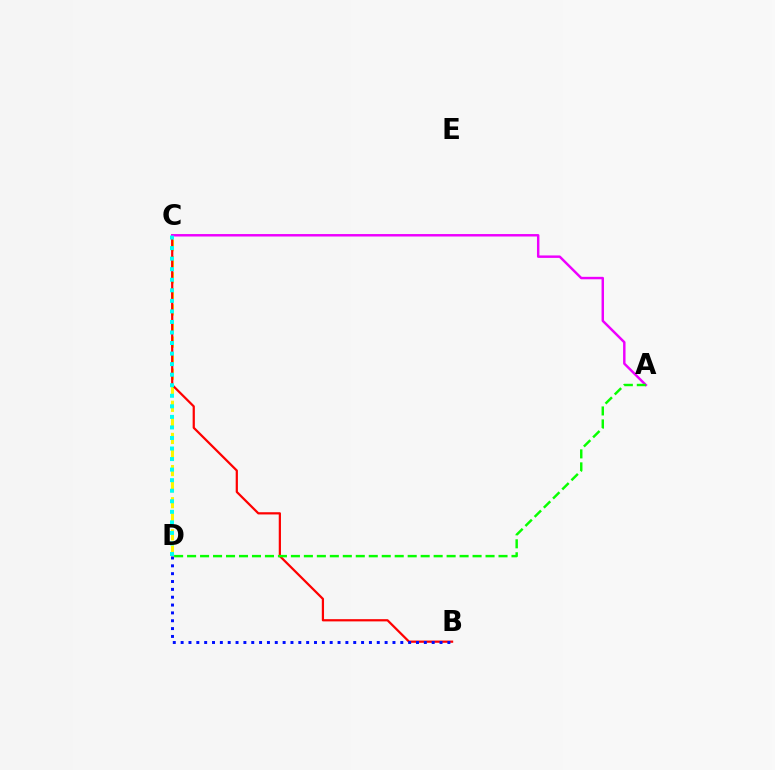{('C', 'D'): [{'color': '#fcf500', 'line_style': 'dashed', 'thickness': 2.18}, {'color': '#00fff6', 'line_style': 'dotted', 'thickness': 2.87}], ('B', 'C'): [{'color': '#ff0000', 'line_style': 'solid', 'thickness': 1.6}], ('A', 'C'): [{'color': '#ee00ff', 'line_style': 'solid', 'thickness': 1.77}], ('B', 'D'): [{'color': '#0010ff', 'line_style': 'dotted', 'thickness': 2.13}], ('A', 'D'): [{'color': '#08ff00', 'line_style': 'dashed', 'thickness': 1.76}]}